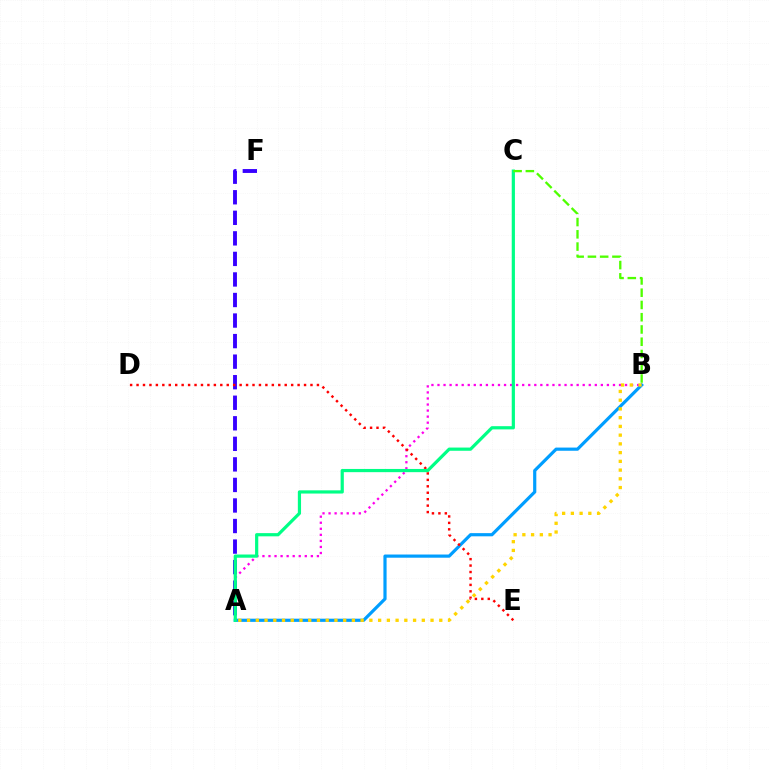{('A', 'B'): [{'color': '#009eff', 'line_style': 'solid', 'thickness': 2.29}, {'color': '#ff00ed', 'line_style': 'dotted', 'thickness': 1.64}, {'color': '#ffd500', 'line_style': 'dotted', 'thickness': 2.37}], ('A', 'F'): [{'color': '#3700ff', 'line_style': 'dashed', 'thickness': 2.79}], ('D', 'E'): [{'color': '#ff0000', 'line_style': 'dotted', 'thickness': 1.75}], ('A', 'C'): [{'color': '#00ff86', 'line_style': 'solid', 'thickness': 2.31}], ('B', 'C'): [{'color': '#4fff00', 'line_style': 'dashed', 'thickness': 1.66}]}